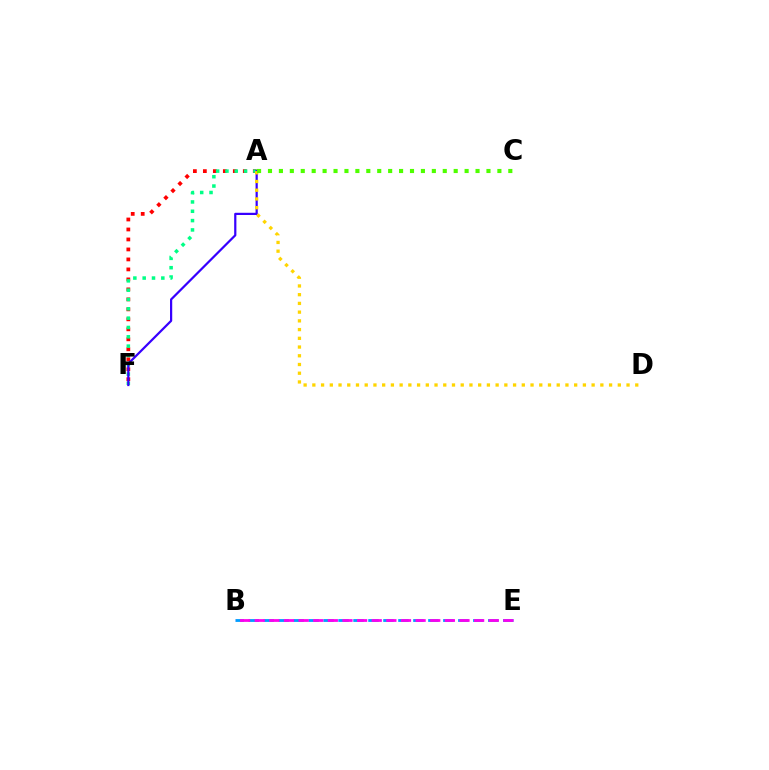{('A', 'F'): [{'color': '#ff0000', 'line_style': 'dotted', 'thickness': 2.71}, {'color': '#00ff86', 'line_style': 'dotted', 'thickness': 2.53}, {'color': '#3700ff', 'line_style': 'solid', 'thickness': 1.59}], ('B', 'E'): [{'color': '#009eff', 'line_style': 'dashed', 'thickness': 2.03}, {'color': '#ff00ed', 'line_style': 'dashed', 'thickness': 1.99}], ('A', 'D'): [{'color': '#ffd500', 'line_style': 'dotted', 'thickness': 2.37}], ('A', 'C'): [{'color': '#4fff00', 'line_style': 'dotted', 'thickness': 2.97}]}